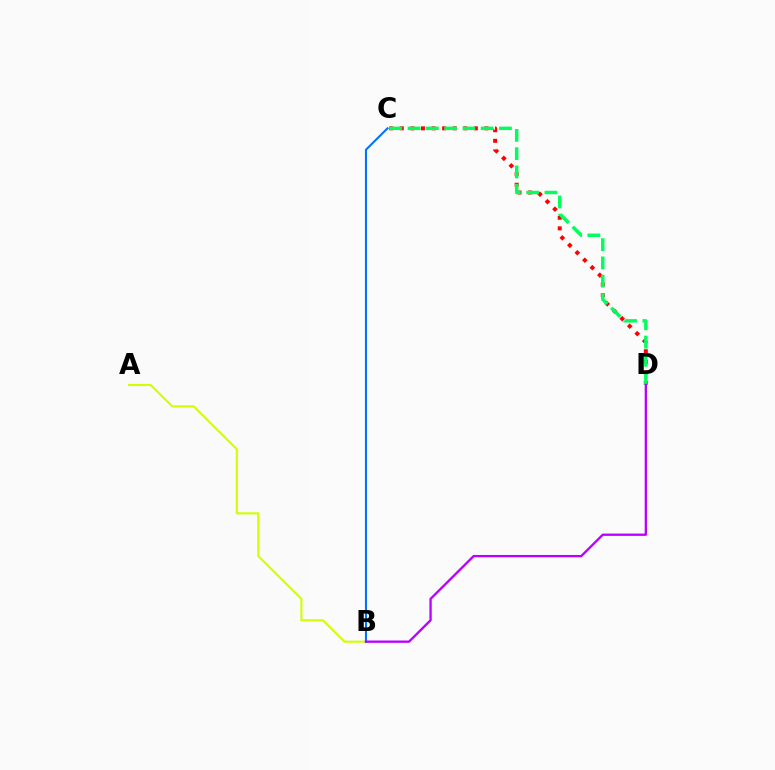{('A', 'B'): [{'color': '#d1ff00', 'line_style': 'solid', 'thickness': 1.51}], ('C', 'D'): [{'color': '#ff0000', 'line_style': 'dotted', 'thickness': 2.88}, {'color': '#00ff5c', 'line_style': 'dashed', 'thickness': 2.48}], ('B', 'C'): [{'color': '#0074ff', 'line_style': 'solid', 'thickness': 1.5}], ('B', 'D'): [{'color': '#b900ff', 'line_style': 'solid', 'thickness': 1.66}]}